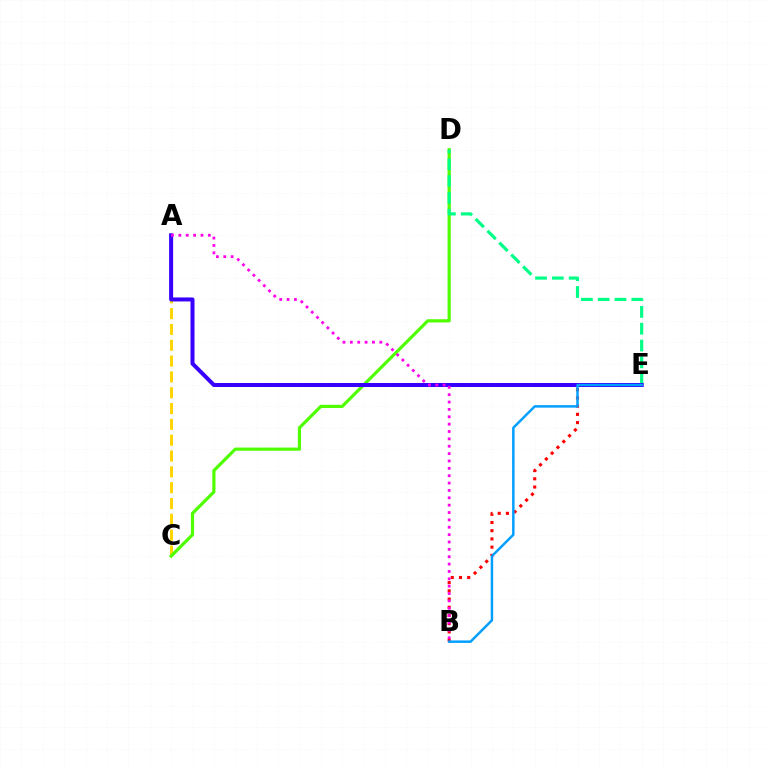{('B', 'E'): [{'color': '#ff0000', 'line_style': 'dotted', 'thickness': 2.23}, {'color': '#009eff', 'line_style': 'solid', 'thickness': 1.78}], ('A', 'C'): [{'color': '#ffd500', 'line_style': 'dashed', 'thickness': 2.15}], ('C', 'D'): [{'color': '#4fff00', 'line_style': 'solid', 'thickness': 2.29}], ('D', 'E'): [{'color': '#00ff86', 'line_style': 'dashed', 'thickness': 2.28}], ('A', 'E'): [{'color': '#3700ff', 'line_style': 'solid', 'thickness': 2.89}], ('A', 'B'): [{'color': '#ff00ed', 'line_style': 'dotted', 'thickness': 2.0}]}